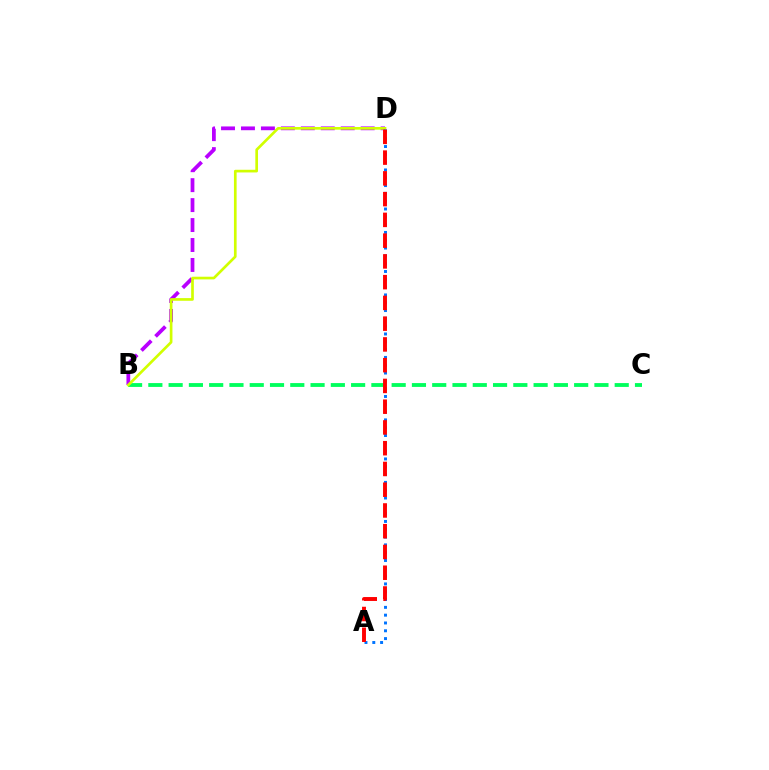{('B', 'C'): [{'color': '#00ff5c', 'line_style': 'dashed', 'thickness': 2.75}], ('B', 'D'): [{'color': '#b900ff', 'line_style': 'dashed', 'thickness': 2.71}, {'color': '#d1ff00', 'line_style': 'solid', 'thickness': 1.93}], ('A', 'D'): [{'color': '#0074ff', 'line_style': 'dotted', 'thickness': 2.12}, {'color': '#ff0000', 'line_style': 'dashed', 'thickness': 2.82}]}